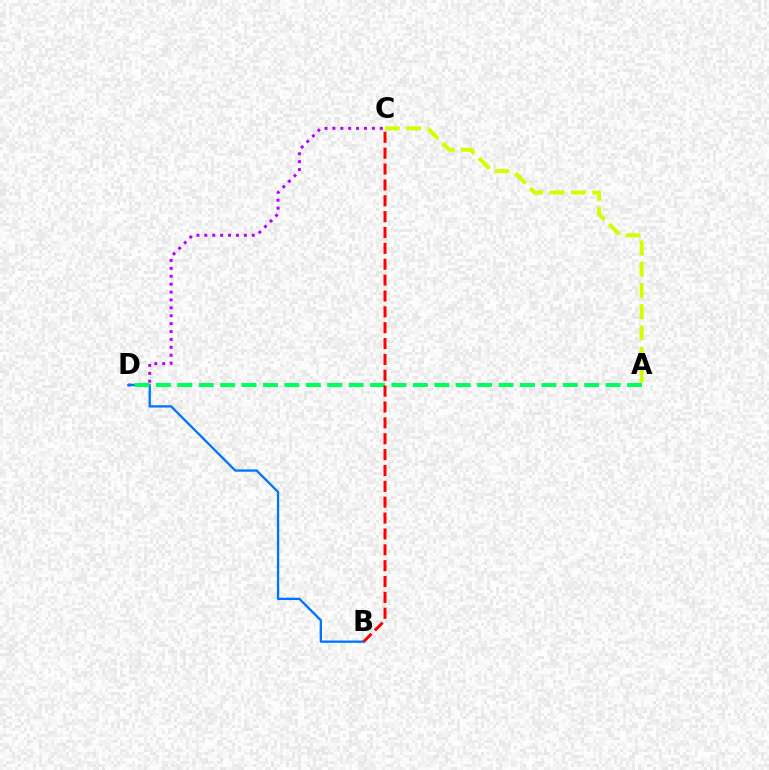{('C', 'D'): [{'color': '#b900ff', 'line_style': 'dotted', 'thickness': 2.15}], ('B', 'D'): [{'color': '#0074ff', 'line_style': 'solid', 'thickness': 1.66}], ('A', 'D'): [{'color': '#00ff5c', 'line_style': 'dashed', 'thickness': 2.91}], ('A', 'C'): [{'color': '#d1ff00', 'line_style': 'dashed', 'thickness': 2.89}], ('B', 'C'): [{'color': '#ff0000', 'line_style': 'dashed', 'thickness': 2.16}]}